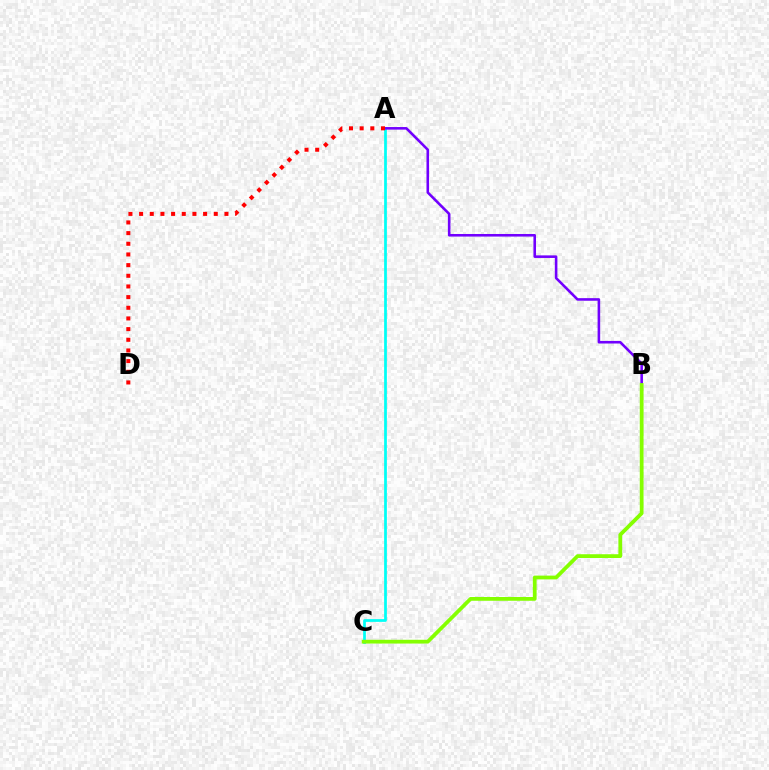{('A', 'C'): [{'color': '#00fff6', 'line_style': 'solid', 'thickness': 1.97}], ('A', 'B'): [{'color': '#7200ff', 'line_style': 'solid', 'thickness': 1.86}], ('A', 'D'): [{'color': '#ff0000', 'line_style': 'dotted', 'thickness': 2.9}], ('B', 'C'): [{'color': '#84ff00', 'line_style': 'solid', 'thickness': 2.71}]}